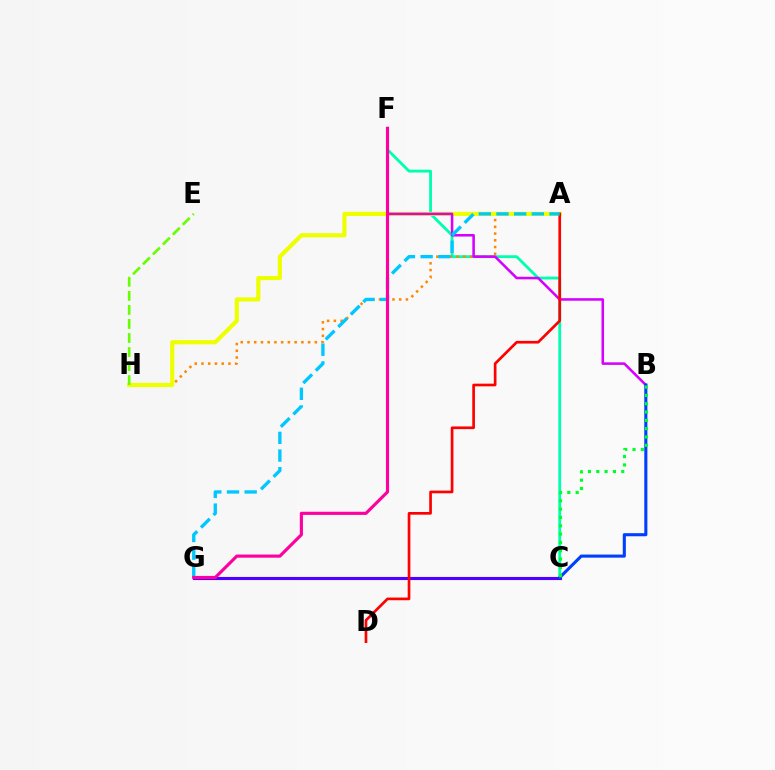{('C', 'F'): [{'color': '#00ffaf', 'line_style': 'solid', 'thickness': 2.03}], ('A', 'H'): [{'color': '#ff8800', 'line_style': 'dotted', 'thickness': 1.83}, {'color': '#eeff00', 'line_style': 'solid', 'thickness': 3.0}], ('C', 'G'): [{'color': '#4f00ff', 'line_style': 'solid', 'thickness': 2.25}], ('E', 'H'): [{'color': '#66ff00', 'line_style': 'dashed', 'thickness': 1.91}], ('B', 'F'): [{'color': '#d600ff', 'line_style': 'solid', 'thickness': 1.84}], ('A', 'D'): [{'color': '#ff0000', 'line_style': 'solid', 'thickness': 1.93}], ('B', 'C'): [{'color': '#003fff', 'line_style': 'solid', 'thickness': 2.23}, {'color': '#00ff27', 'line_style': 'dotted', 'thickness': 2.26}], ('A', 'G'): [{'color': '#00c7ff', 'line_style': 'dashed', 'thickness': 2.4}], ('F', 'G'): [{'color': '#ff00a0', 'line_style': 'solid', 'thickness': 2.26}]}